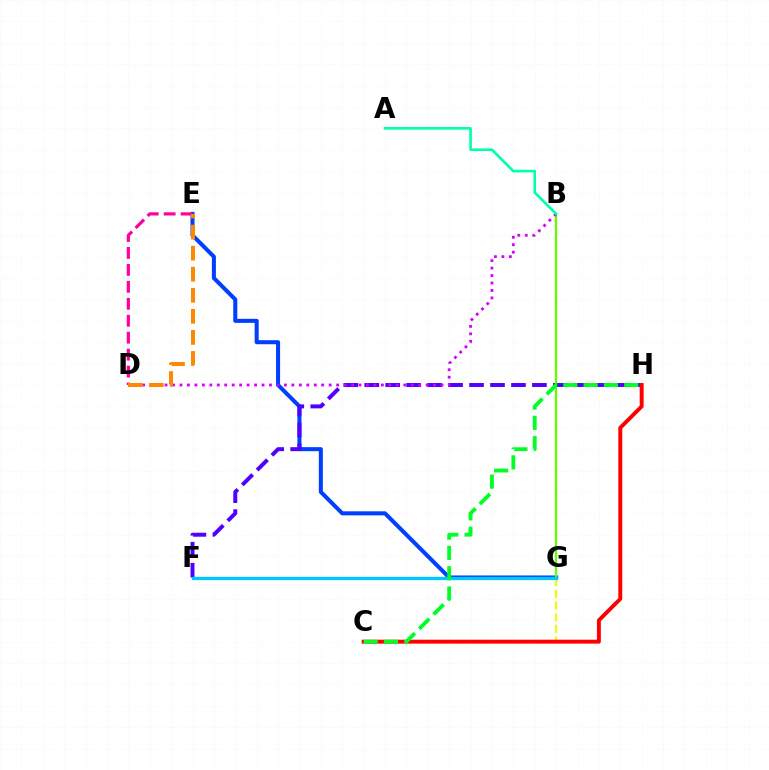{('C', 'G'): [{'color': '#eeff00', 'line_style': 'dashed', 'thickness': 1.59}], ('E', 'G'): [{'color': '#003fff', 'line_style': 'solid', 'thickness': 2.91}], ('F', 'H'): [{'color': '#4f00ff', 'line_style': 'dashed', 'thickness': 2.85}], ('B', 'G'): [{'color': '#66ff00', 'line_style': 'solid', 'thickness': 1.64}], ('F', 'G'): [{'color': '#00c7ff', 'line_style': 'solid', 'thickness': 2.38}], ('B', 'D'): [{'color': '#d600ff', 'line_style': 'dotted', 'thickness': 2.03}], ('C', 'H'): [{'color': '#ff0000', 'line_style': 'solid', 'thickness': 2.83}, {'color': '#00ff27', 'line_style': 'dashed', 'thickness': 2.76}], ('D', 'E'): [{'color': '#ff00a0', 'line_style': 'dashed', 'thickness': 2.3}, {'color': '#ff8800', 'line_style': 'dashed', 'thickness': 2.86}], ('A', 'B'): [{'color': '#00ffaf', 'line_style': 'solid', 'thickness': 1.89}]}